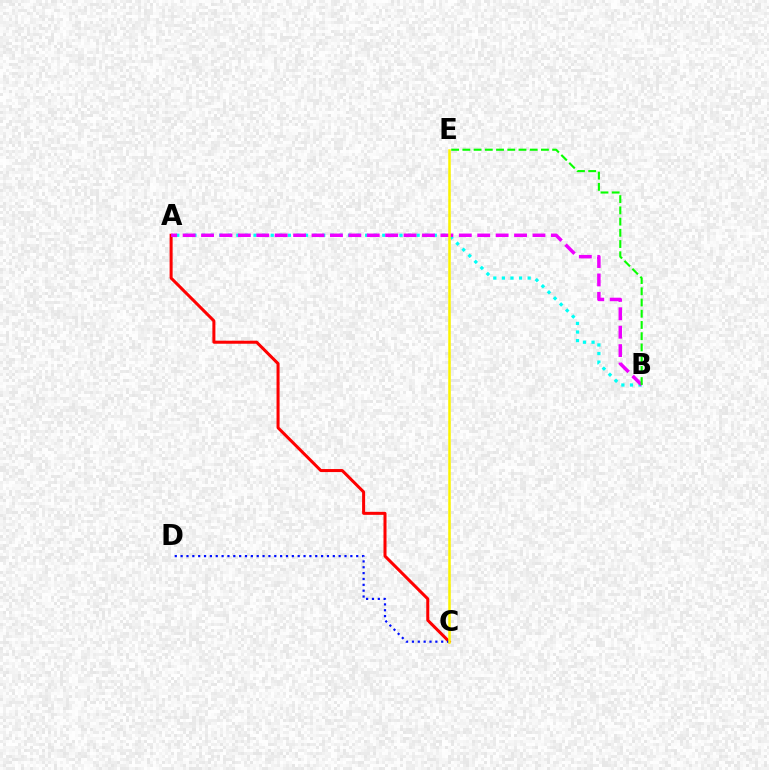{('A', 'B'): [{'color': '#00fff6', 'line_style': 'dotted', 'thickness': 2.33}, {'color': '#ee00ff', 'line_style': 'dashed', 'thickness': 2.5}], ('A', 'C'): [{'color': '#ff0000', 'line_style': 'solid', 'thickness': 2.18}], ('C', 'D'): [{'color': '#0010ff', 'line_style': 'dotted', 'thickness': 1.59}], ('C', 'E'): [{'color': '#fcf500', 'line_style': 'solid', 'thickness': 1.81}], ('B', 'E'): [{'color': '#08ff00', 'line_style': 'dashed', 'thickness': 1.52}]}